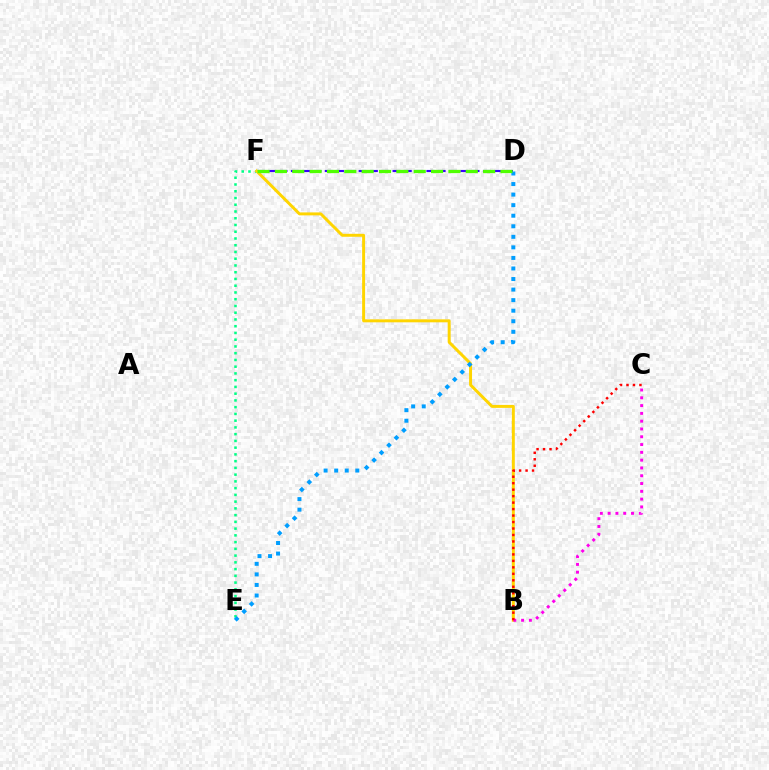{('E', 'F'): [{'color': '#00ff86', 'line_style': 'dotted', 'thickness': 1.83}], ('D', 'F'): [{'color': '#3700ff', 'line_style': 'dashed', 'thickness': 1.53}, {'color': '#4fff00', 'line_style': 'dashed', 'thickness': 2.36}], ('B', 'F'): [{'color': '#ffd500', 'line_style': 'solid', 'thickness': 2.13}], ('D', 'E'): [{'color': '#009eff', 'line_style': 'dotted', 'thickness': 2.87}], ('B', 'C'): [{'color': '#ff00ed', 'line_style': 'dotted', 'thickness': 2.12}, {'color': '#ff0000', 'line_style': 'dotted', 'thickness': 1.76}]}